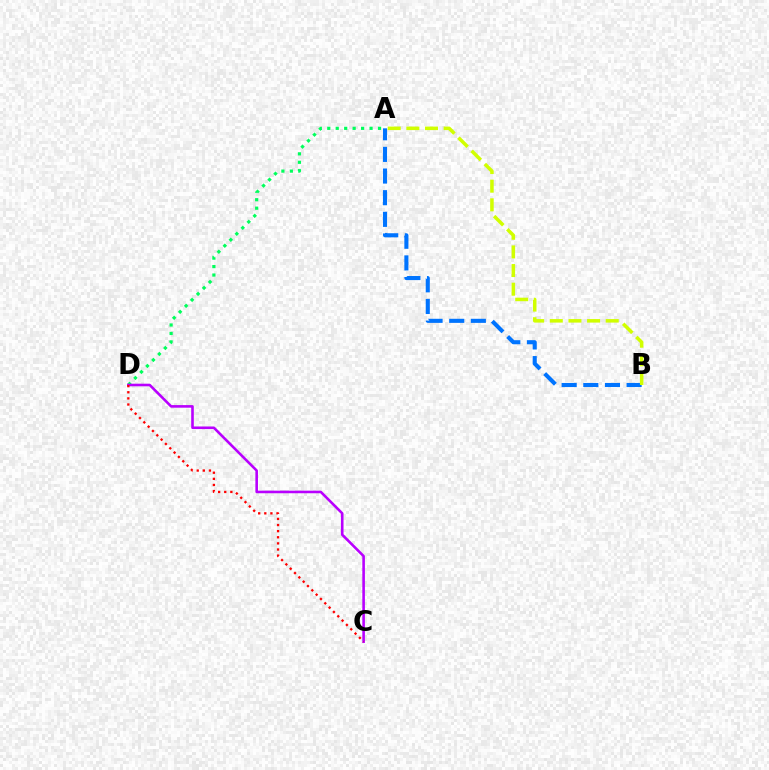{('A', 'D'): [{'color': '#00ff5c', 'line_style': 'dotted', 'thickness': 2.3}], ('A', 'B'): [{'color': '#0074ff', 'line_style': 'dashed', 'thickness': 2.94}, {'color': '#d1ff00', 'line_style': 'dashed', 'thickness': 2.53}], ('C', 'D'): [{'color': '#b900ff', 'line_style': 'solid', 'thickness': 1.87}, {'color': '#ff0000', 'line_style': 'dotted', 'thickness': 1.66}]}